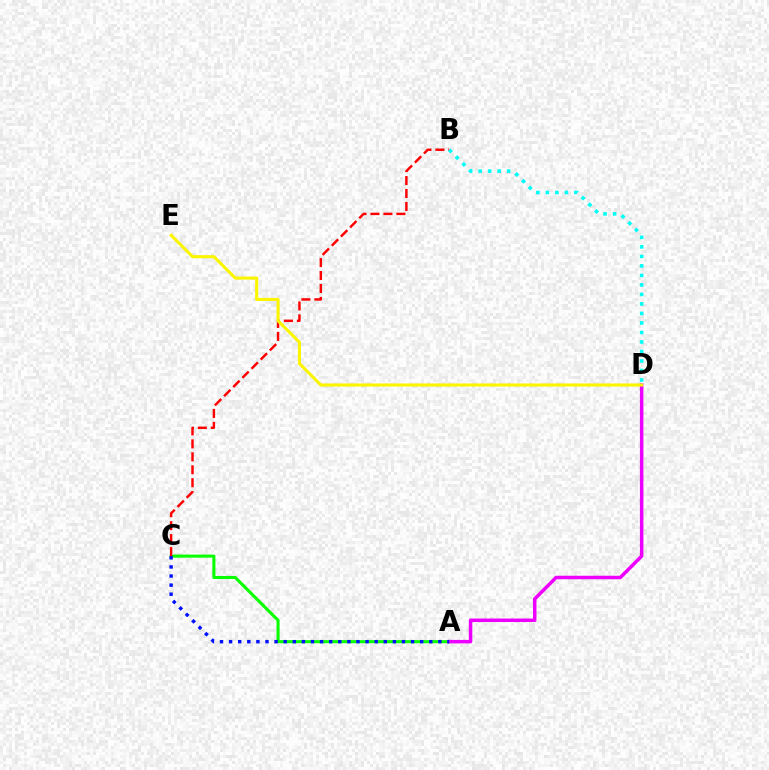{('A', 'C'): [{'color': '#08ff00', 'line_style': 'solid', 'thickness': 2.2}, {'color': '#0010ff', 'line_style': 'dotted', 'thickness': 2.47}], ('A', 'D'): [{'color': '#ee00ff', 'line_style': 'solid', 'thickness': 2.52}], ('B', 'C'): [{'color': '#ff0000', 'line_style': 'dashed', 'thickness': 1.76}], ('D', 'E'): [{'color': '#fcf500', 'line_style': 'solid', 'thickness': 2.22}], ('B', 'D'): [{'color': '#00fff6', 'line_style': 'dotted', 'thickness': 2.58}]}